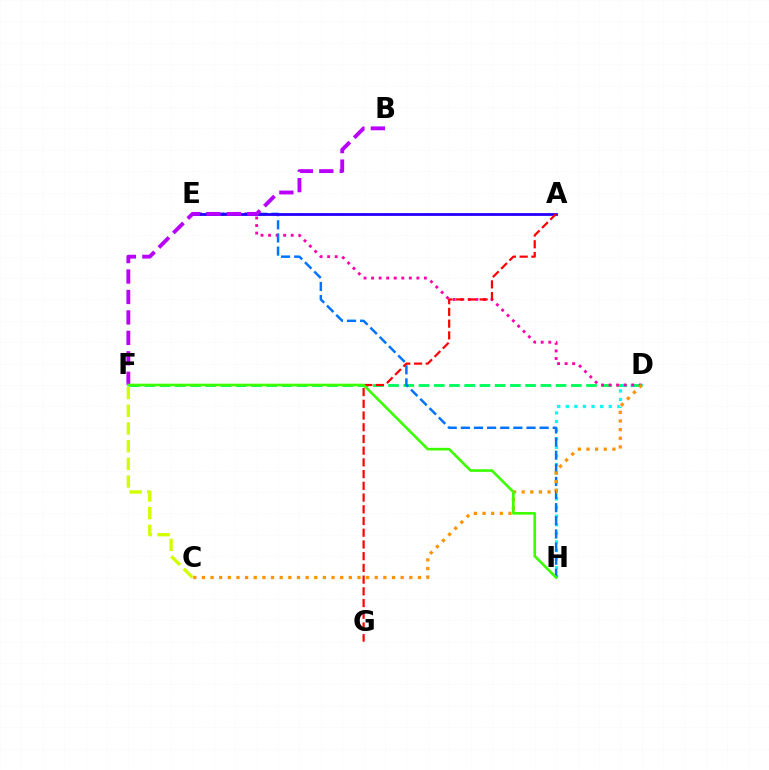{('D', 'F'): [{'color': '#00ff5c', 'line_style': 'dashed', 'thickness': 2.07}], ('D', 'H'): [{'color': '#00fff6', 'line_style': 'dotted', 'thickness': 2.34}], ('D', 'E'): [{'color': '#ff00ac', 'line_style': 'dotted', 'thickness': 2.05}], ('E', 'H'): [{'color': '#0074ff', 'line_style': 'dashed', 'thickness': 1.78}], ('A', 'E'): [{'color': '#2500ff', 'line_style': 'solid', 'thickness': 2.01}], ('C', 'D'): [{'color': '#ff9400', 'line_style': 'dotted', 'thickness': 2.35}], ('B', 'F'): [{'color': '#b900ff', 'line_style': 'dashed', 'thickness': 2.78}], ('A', 'G'): [{'color': '#ff0000', 'line_style': 'dashed', 'thickness': 1.59}], ('C', 'F'): [{'color': '#d1ff00', 'line_style': 'dashed', 'thickness': 2.4}], ('F', 'H'): [{'color': '#3dff00', 'line_style': 'solid', 'thickness': 1.9}]}